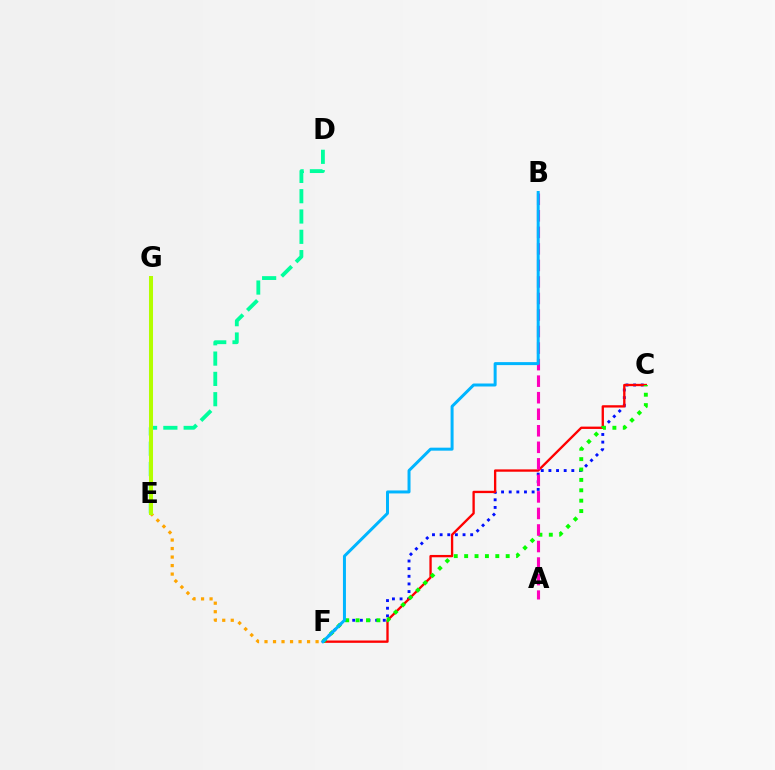{('C', 'F'): [{'color': '#0010ff', 'line_style': 'dotted', 'thickness': 2.08}, {'color': '#ff0000', 'line_style': 'solid', 'thickness': 1.68}, {'color': '#08ff00', 'line_style': 'dotted', 'thickness': 2.82}], ('D', 'E'): [{'color': '#00ff9d', 'line_style': 'dashed', 'thickness': 2.76}], ('E', 'G'): [{'color': '#9b00ff', 'line_style': 'dotted', 'thickness': 2.13}, {'color': '#b3ff00', 'line_style': 'solid', 'thickness': 2.9}], ('E', 'F'): [{'color': '#ffa500', 'line_style': 'dotted', 'thickness': 2.31}], ('A', 'B'): [{'color': '#ff00bd', 'line_style': 'dashed', 'thickness': 2.25}], ('B', 'F'): [{'color': '#00b5ff', 'line_style': 'solid', 'thickness': 2.15}]}